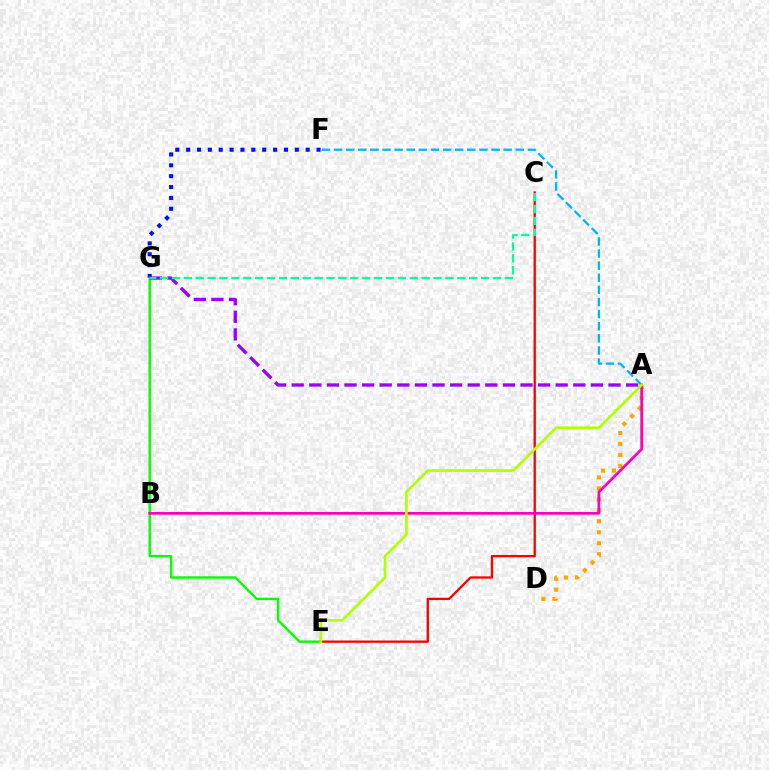{('F', 'G'): [{'color': '#0010ff', 'line_style': 'dotted', 'thickness': 2.95}], ('E', 'G'): [{'color': '#08ff00', 'line_style': 'solid', 'thickness': 1.74}], ('A', 'D'): [{'color': '#ffa500', 'line_style': 'dotted', 'thickness': 2.98}], ('C', 'E'): [{'color': '#ff0000', 'line_style': 'solid', 'thickness': 1.66}], ('A', 'G'): [{'color': '#9b00ff', 'line_style': 'dashed', 'thickness': 2.39}], ('A', 'F'): [{'color': '#00b5ff', 'line_style': 'dashed', 'thickness': 1.65}], ('C', 'G'): [{'color': '#00ff9d', 'line_style': 'dashed', 'thickness': 1.62}], ('A', 'B'): [{'color': '#ff00bd', 'line_style': 'solid', 'thickness': 1.98}], ('A', 'E'): [{'color': '#b3ff00', 'line_style': 'solid', 'thickness': 1.94}]}